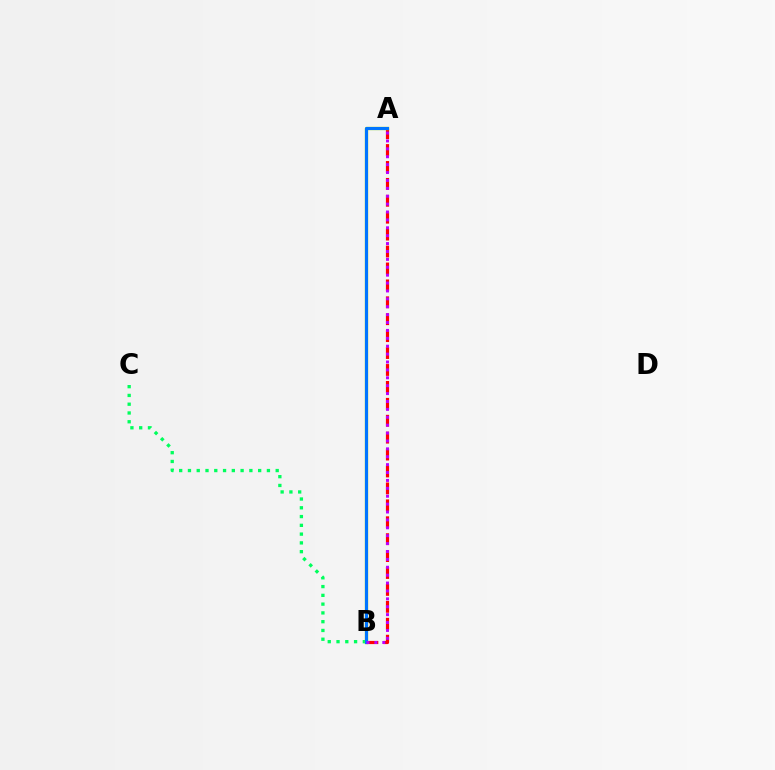{('B', 'C'): [{'color': '#00ff5c', 'line_style': 'dotted', 'thickness': 2.38}], ('A', 'B'): [{'color': '#ff0000', 'line_style': 'dashed', 'thickness': 2.3}, {'color': '#d1ff00', 'line_style': 'solid', 'thickness': 2.4}, {'color': '#0074ff', 'line_style': 'solid', 'thickness': 2.26}, {'color': '#b900ff', 'line_style': 'dotted', 'thickness': 2.15}]}